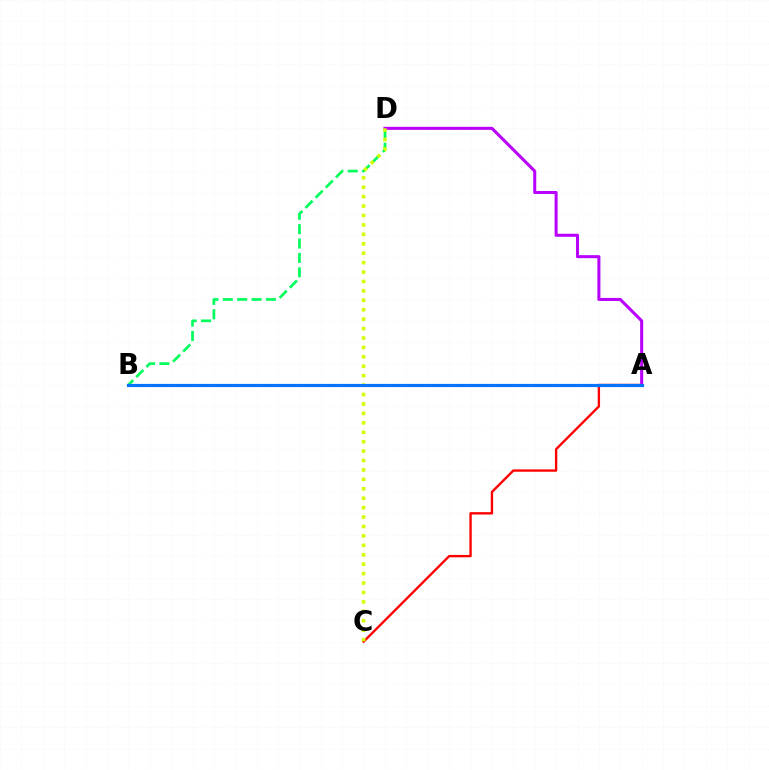{('B', 'D'): [{'color': '#00ff5c', 'line_style': 'dashed', 'thickness': 1.95}], ('A', 'C'): [{'color': '#ff0000', 'line_style': 'solid', 'thickness': 1.7}], ('A', 'D'): [{'color': '#b900ff', 'line_style': 'solid', 'thickness': 2.19}], ('C', 'D'): [{'color': '#d1ff00', 'line_style': 'dotted', 'thickness': 2.56}], ('A', 'B'): [{'color': '#0074ff', 'line_style': 'solid', 'thickness': 2.29}]}